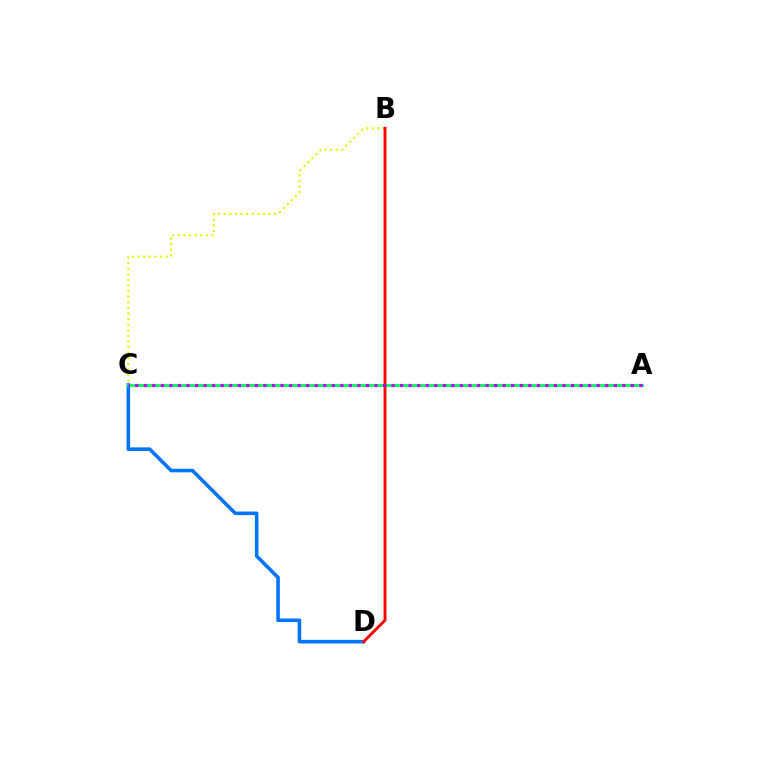{('B', 'C'): [{'color': '#d1ff00', 'line_style': 'dotted', 'thickness': 1.52}], ('C', 'D'): [{'color': '#0074ff', 'line_style': 'solid', 'thickness': 2.58}], ('A', 'C'): [{'color': '#00ff5c', 'line_style': 'solid', 'thickness': 1.99}, {'color': '#b900ff', 'line_style': 'dotted', 'thickness': 2.32}], ('B', 'D'): [{'color': '#ff0000', 'line_style': 'solid', 'thickness': 2.09}]}